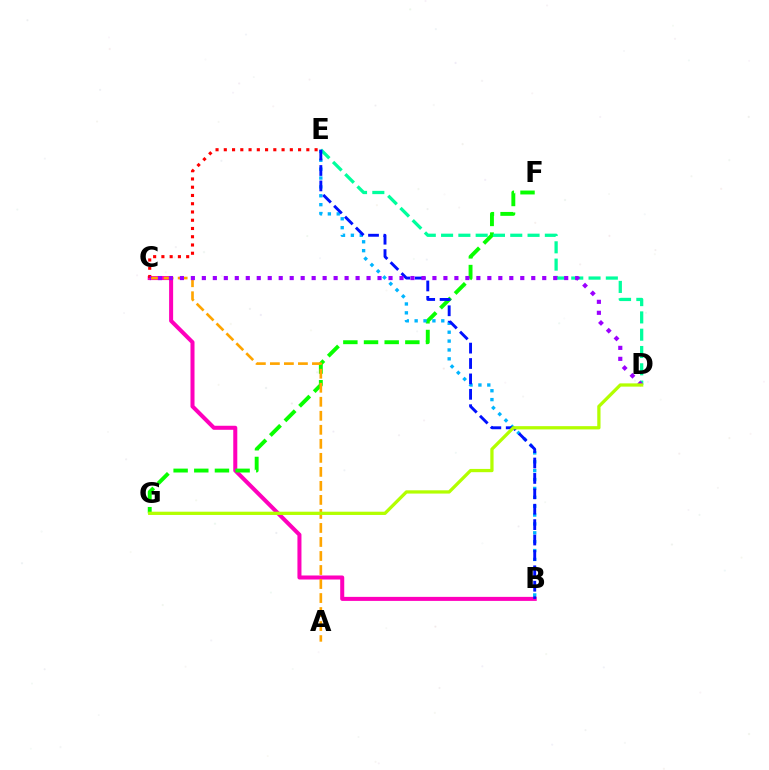{('B', 'C'): [{'color': '#ff00bd', 'line_style': 'solid', 'thickness': 2.9}], ('F', 'G'): [{'color': '#08ff00', 'line_style': 'dashed', 'thickness': 2.81}], ('D', 'E'): [{'color': '#00ff9d', 'line_style': 'dashed', 'thickness': 2.35}], ('A', 'C'): [{'color': '#ffa500', 'line_style': 'dashed', 'thickness': 1.9}], ('B', 'E'): [{'color': '#00b5ff', 'line_style': 'dotted', 'thickness': 2.41}, {'color': '#0010ff', 'line_style': 'dashed', 'thickness': 2.09}], ('C', 'E'): [{'color': '#ff0000', 'line_style': 'dotted', 'thickness': 2.24}], ('C', 'D'): [{'color': '#9b00ff', 'line_style': 'dotted', 'thickness': 2.98}], ('D', 'G'): [{'color': '#b3ff00', 'line_style': 'solid', 'thickness': 2.35}]}